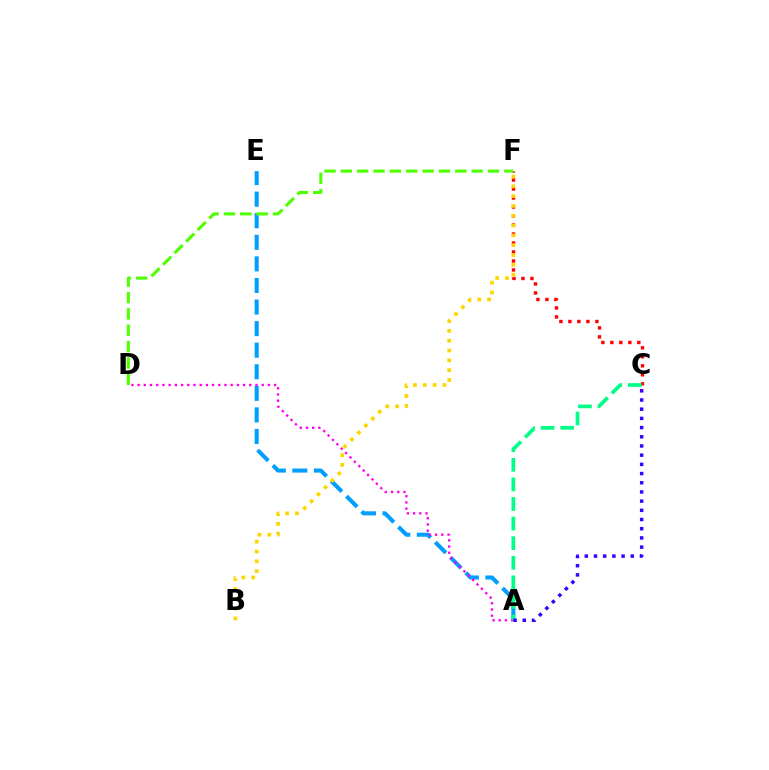{('A', 'E'): [{'color': '#009eff', 'line_style': 'dashed', 'thickness': 2.93}], ('C', 'F'): [{'color': '#ff0000', 'line_style': 'dotted', 'thickness': 2.44}], ('A', 'D'): [{'color': '#ff00ed', 'line_style': 'dotted', 'thickness': 1.69}], ('A', 'C'): [{'color': '#00ff86', 'line_style': 'dashed', 'thickness': 2.66}, {'color': '#3700ff', 'line_style': 'dotted', 'thickness': 2.5}], ('D', 'F'): [{'color': '#4fff00', 'line_style': 'dashed', 'thickness': 2.22}], ('B', 'F'): [{'color': '#ffd500', 'line_style': 'dotted', 'thickness': 2.67}]}